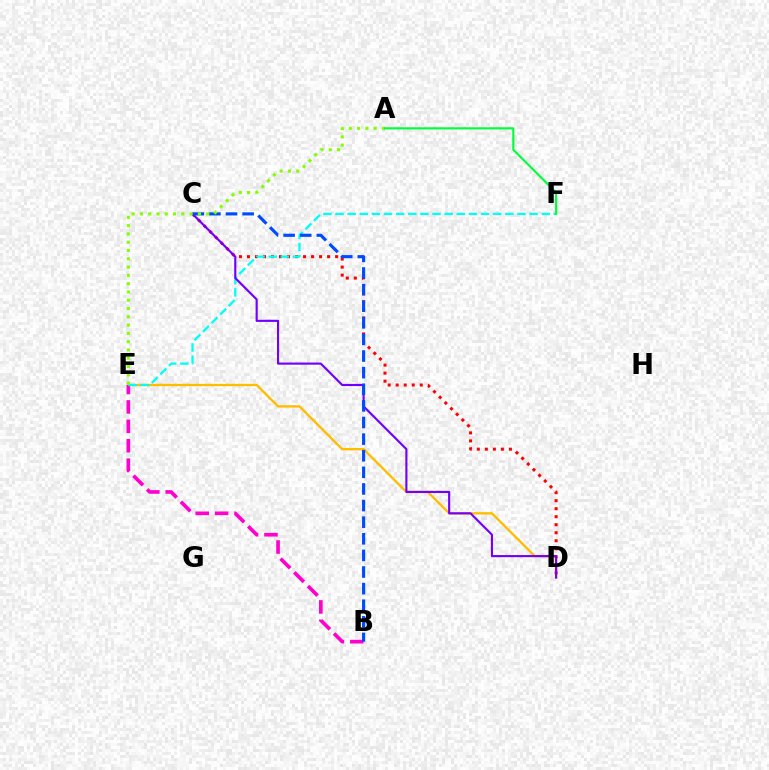{('D', 'E'): [{'color': '#ffbd00', 'line_style': 'solid', 'thickness': 1.68}], ('B', 'E'): [{'color': '#ff00cf', 'line_style': 'dashed', 'thickness': 2.64}], ('C', 'D'): [{'color': '#ff0000', 'line_style': 'dotted', 'thickness': 2.18}, {'color': '#7200ff', 'line_style': 'solid', 'thickness': 1.54}], ('E', 'F'): [{'color': '#00fff6', 'line_style': 'dashed', 'thickness': 1.65}], ('B', 'C'): [{'color': '#004bff', 'line_style': 'dashed', 'thickness': 2.26}], ('A', 'E'): [{'color': '#84ff00', 'line_style': 'dotted', 'thickness': 2.25}], ('A', 'F'): [{'color': '#00ff39', 'line_style': 'solid', 'thickness': 1.54}]}